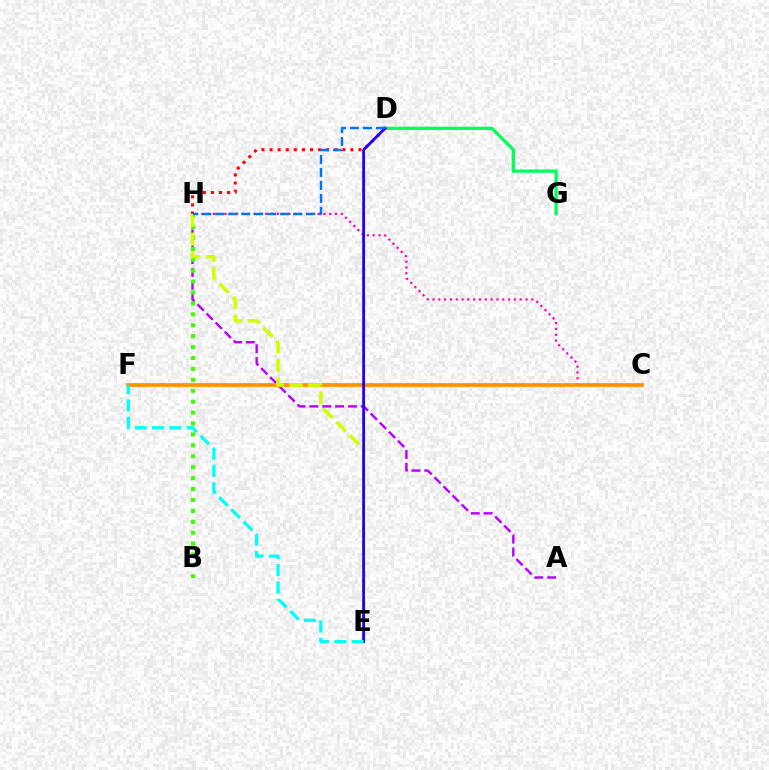{('D', 'G'): [{'color': '#00ff5c', 'line_style': 'solid', 'thickness': 2.35}], ('D', 'H'): [{'color': '#ff0000', 'line_style': 'dotted', 'thickness': 2.2}, {'color': '#0074ff', 'line_style': 'dashed', 'thickness': 1.76}], ('A', 'H'): [{'color': '#b900ff', 'line_style': 'dashed', 'thickness': 1.74}], ('C', 'H'): [{'color': '#ff00ac', 'line_style': 'dotted', 'thickness': 1.58}], ('C', 'F'): [{'color': '#ff9400', 'line_style': 'solid', 'thickness': 2.7}], ('B', 'H'): [{'color': '#3dff00', 'line_style': 'dotted', 'thickness': 2.97}], ('E', 'H'): [{'color': '#d1ff00', 'line_style': 'dashed', 'thickness': 2.54}], ('D', 'E'): [{'color': '#2500ff', 'line_style': 'solid', 'thickness': 2.04}], ('E', 'F'): [{'color': '#00fff6', 'line_style': 'dashed', 'thickness': 2.35}]}